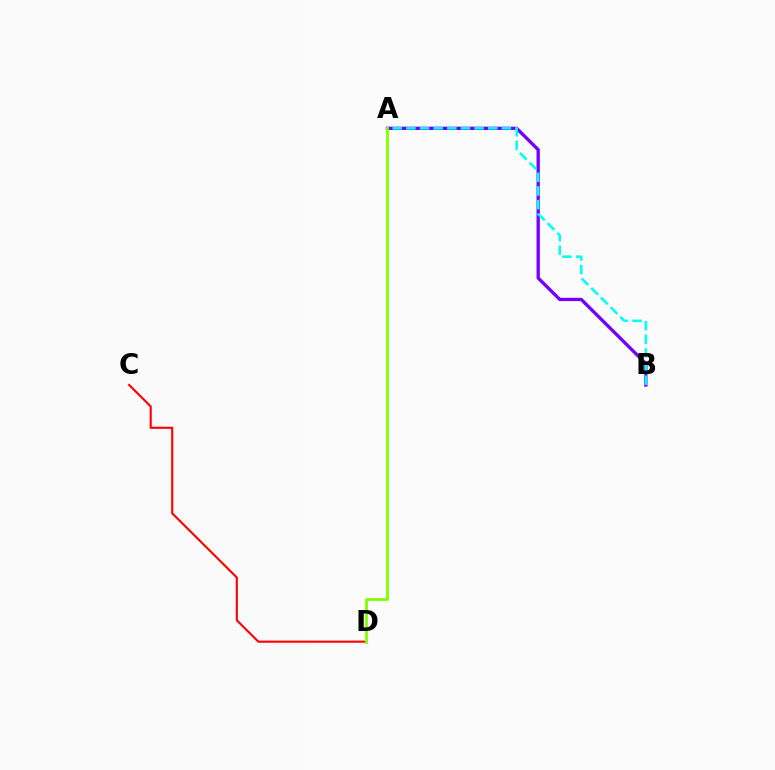{('A', 'B'): [{'color': '#7200ff', 'line_style': 'solid', 'thickness': 2.38}, {'color': '#00fff6', 'line_style': 'dashed', 'thickness': 1.85}], ('C', 'D'): [{'color': '#ff0000', 'line_style': 'solid', 'thickness': 1.53}], ('A', 'D'): [{'color': '#84ff00', 'line_style': 'solid', 'thickness': 2.04}]}